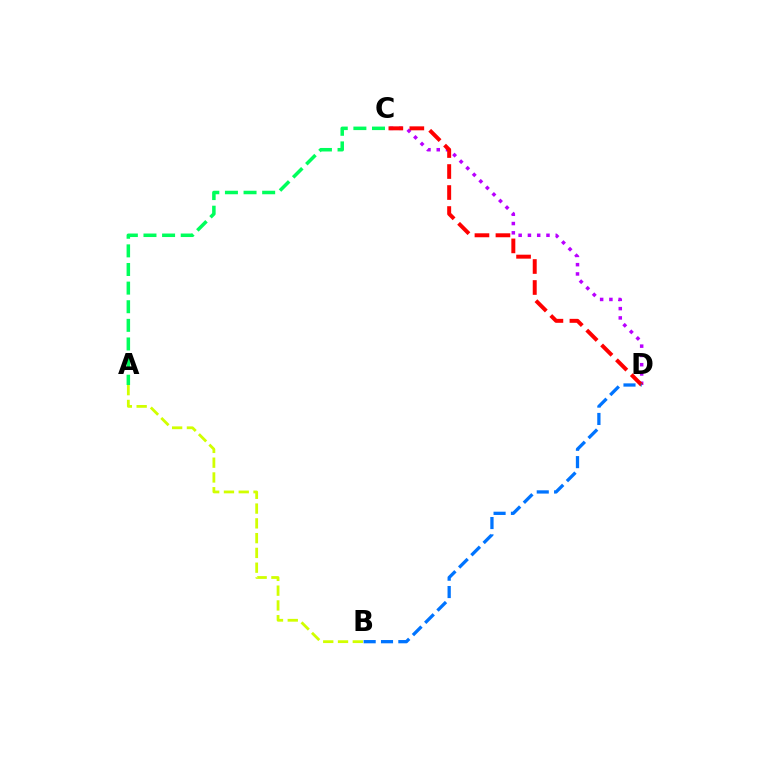{('A', 'C'): [{'color': '#00ff5c', 'line_style': 'dashed', 'thickness': 2.53}], ('C', 'D'): [{'color': '#b900ff', 'line_style': 'dotted', 'thickness': 2.52}, {'color': '#ff0000', 'line_style': 'dashed', 'thickness': 2.85}], ('A', 'B'): [{'color': '#d1ff00', 'line_style': 'dashed', 'thickness': 2.01}], ('B', 'D'): [{'color': '#0074ff', 'line_style': 'dashed', 'thickness': 2.36}]}